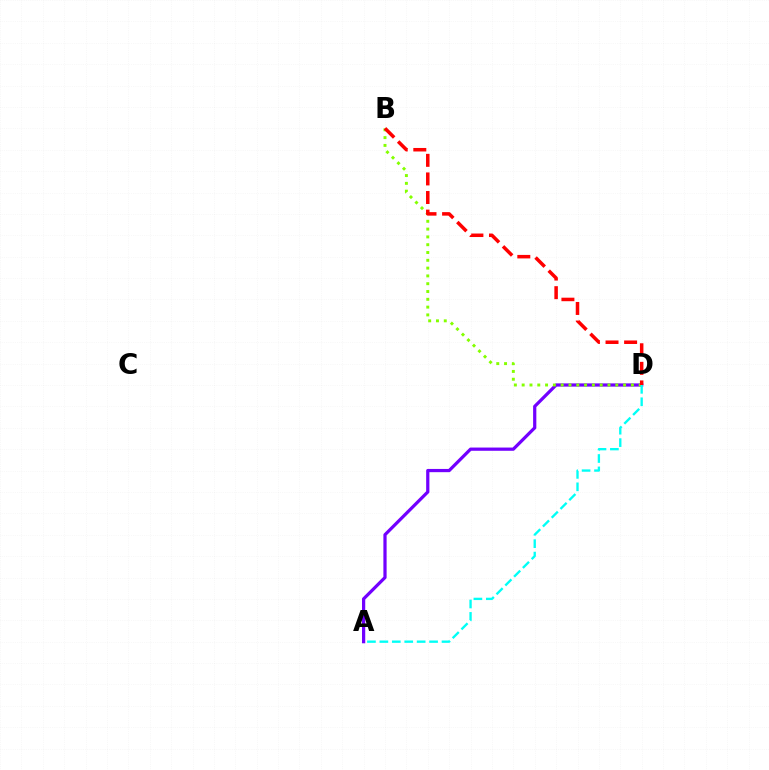{('A', 'D'): [{'color': '#7200ff', 'line_style': 'solid', 'thickness': 2.33}, {'color': '#00fff6', 'line_style': 'dashed', 'thickness': 1.69}], ('B', 'D'): [{'color': '#84ff00', 'line_style': 'dotted', 'thickness': 2.12}, {'color': '#ff0000', 'line_style': 'dashed', 'thickness': 2.53}]}